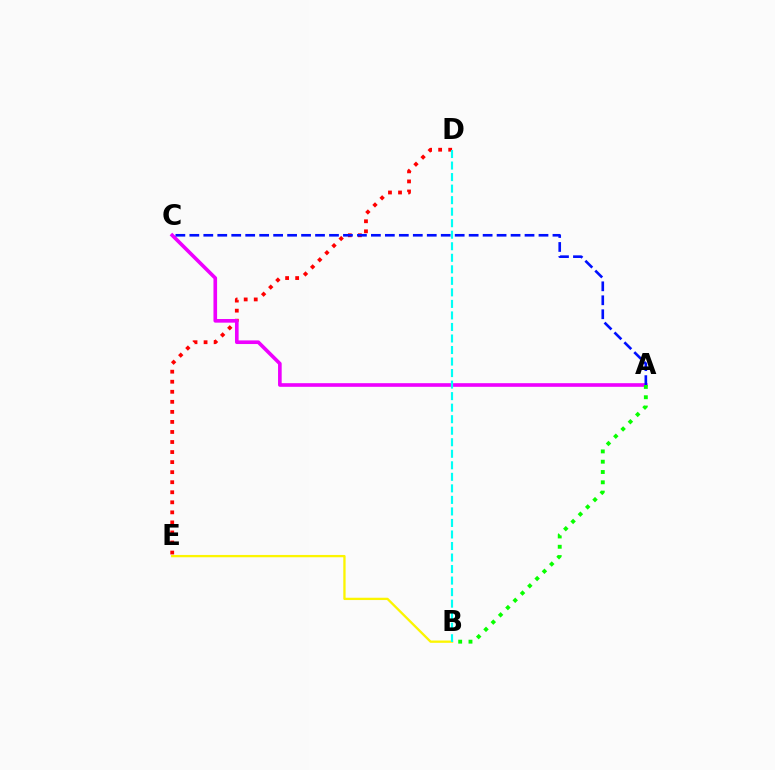{('D', 'E'): [{'color': '#ff0000', 'line_style': 'dotted', 'thickness': 2.73}], ('A', 'C'): [{'color': '#ee00ff', 'line_style': 'solid', 'thickness': 2.62}, {'color': '#0010ff', 'line_style': 'dashed', 'thickness': 1.9}], ('B', 'E'): [{'color': '#fcf500', 'line_style': 'solid', 'thickness': 1.67}], ('B', 'D'): [{'color': '#00fff6', 'line_style': 'dashed', 'thickness': 1.57}], ('A', 'B'): [{'color': '#08ff00', 'line_style': 'dotted', 'thickness': 2.8}]}